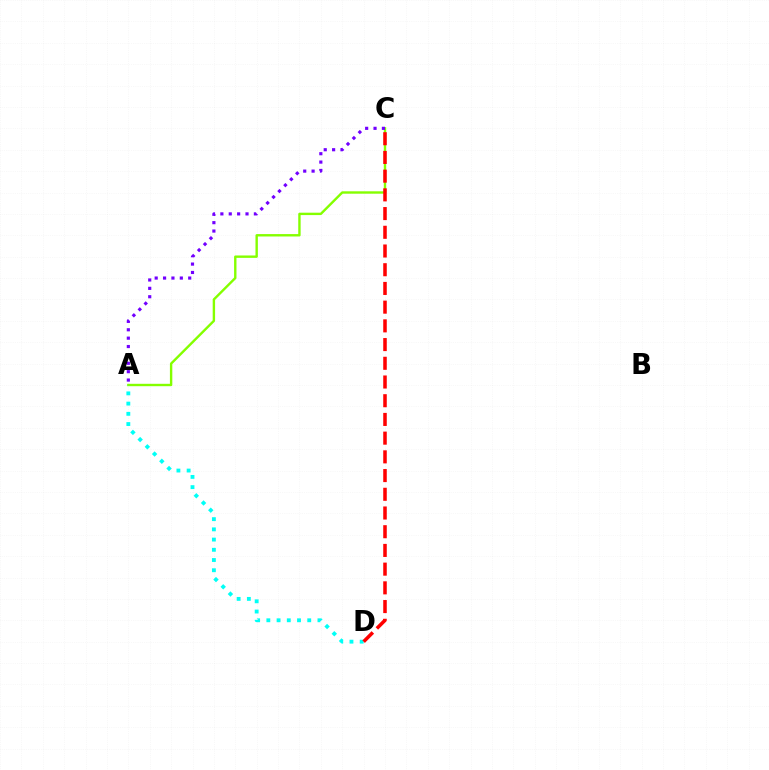{('A', 'C'): [{'color': '#84ff00', 'line_style': 'solid', 'thickness': 1.72}, {'color': '#7200ff', 'line_style': 'dotted', 'thickness': 2.28}], ('A', 'D'): [{'color': '#00fff6', 'line_style': 'dotted', 'thickness': 2.78}], ('C', 'D'): [{'color': '#ff0000', 'line_style': 'dashed', 'thickness': 2.54}]}